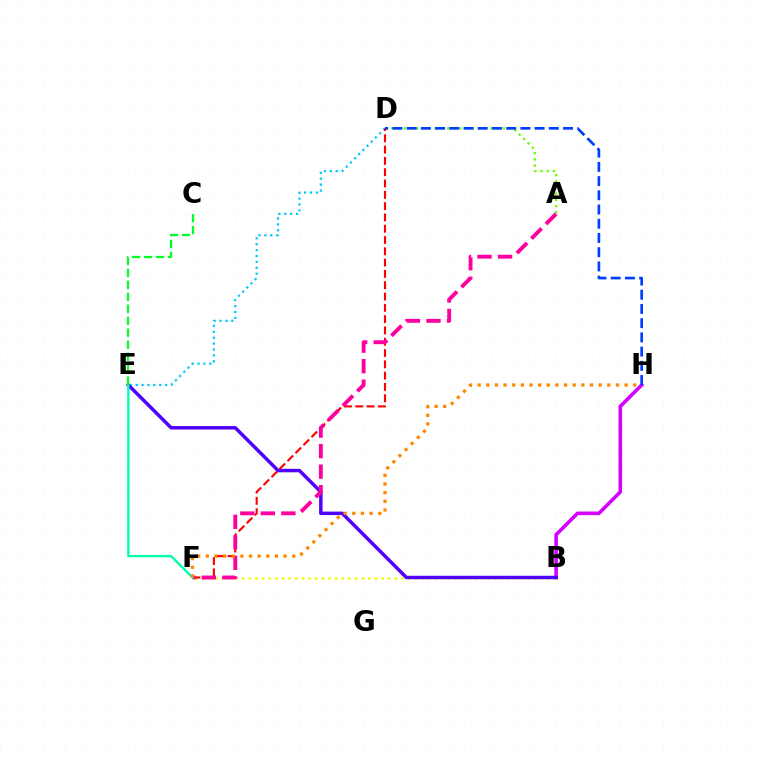{('D', 'E'): [{'color': '#00c7ff', 'line_style': 'dotted', 'thickness': 1.6}], ('B', 'H'): [{'color': '#d600ff', 'line_style': 'solid', 'thickness': 2.59}], ('B', 'F'): [{'color': '#eeff00', 'line_style': 'dotted', 'thickness': 1.8}], ('A', 'D'): [{'color': '#66ff00', 'line_style': 'dotted', 'thickness': 1.68}], ('D', 'F'): [{'color': '#ff0000', 'line_style': 'dashed', 'thickness': 1.54}], ('B', 'E'): [{'color': '#4f00ff', 'line_style': 'solid', 'thickness': 2.5}], ('A', 'F'): [{'color': '#ff00a0', 'line_style': 'dashed', 'thickness': 2.79}], ('E', 'F'): [{'color': '#00ffaf', 'line_style': 'solid', 'thickness': 1.69}], ('F', 'H'): [{'color': '#ff8800', 'line_style': 'dotted', 'thickness': 2.35}], ('D', 'H'): [{'color': '#003fff', 'line_style': 'dashed', 'thickness': 1.93}], ('C', 'E'): [{'color': '#00ff27', 'line_style': 'dashed', 'thickness': 1.63}]}